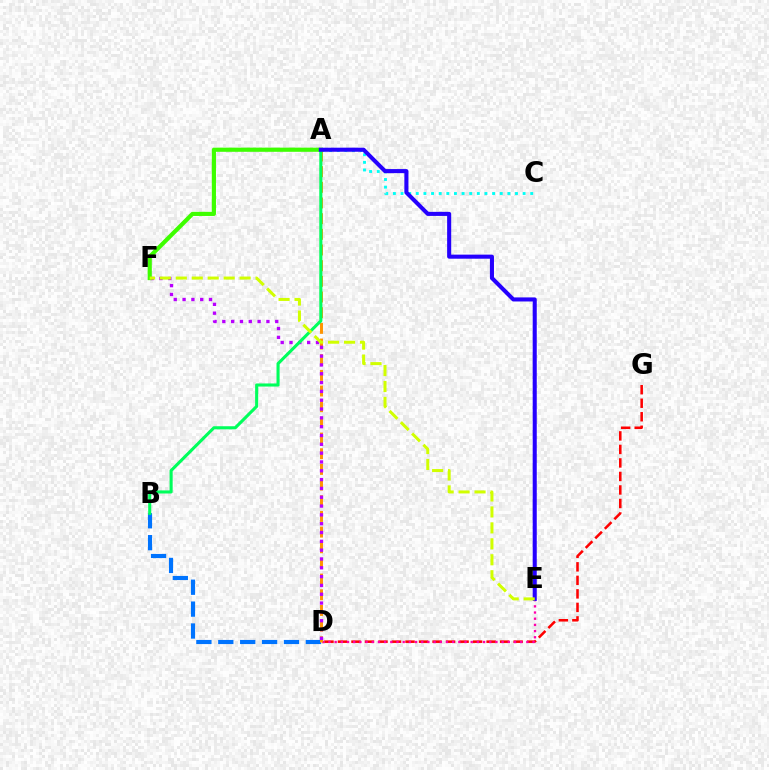{('D', 'G'): [{'color': '#ff0000', 'line_style': 'dashed', 'thickness': 1.84}], ('D', 'E'): [{'color': '#ff00ac', 'line_style': 'dotted', 'thickness': 1.68}], ('B', 'D'): [{'color': '#0074ff', 'line_style': 'dashed', 'thickness': 2.97}], ('A', 'C'): [{'color': '#00fff6', 'line_style': 'dotted', 'thickness': 2.07}], ('A', 'D'): [{'color': '#ff9400', 'line_style': 'dashed', 'thickness': 2.13}], ('D', 'F'): [{'color': '#b900ff', 'line_style': 'dotted', 'thickness': 2.4}], ('A', 'F'): [{'color': '#3dff00', 'line_style': 'solid', 'thickness': 3.0}], ('A', 'B'): [{'color': '#00ff5c', 'line_style': 'solid', 'thickness': 2.22}], ('A', 'E'): [{'color': '#2500ff', 'line_style': 'solid', 'thickness': 2.93}], ('E', 'F'): [{'color': '#d1ff00', 'line_style': 'dashed', 'thickness': 2.17}]}